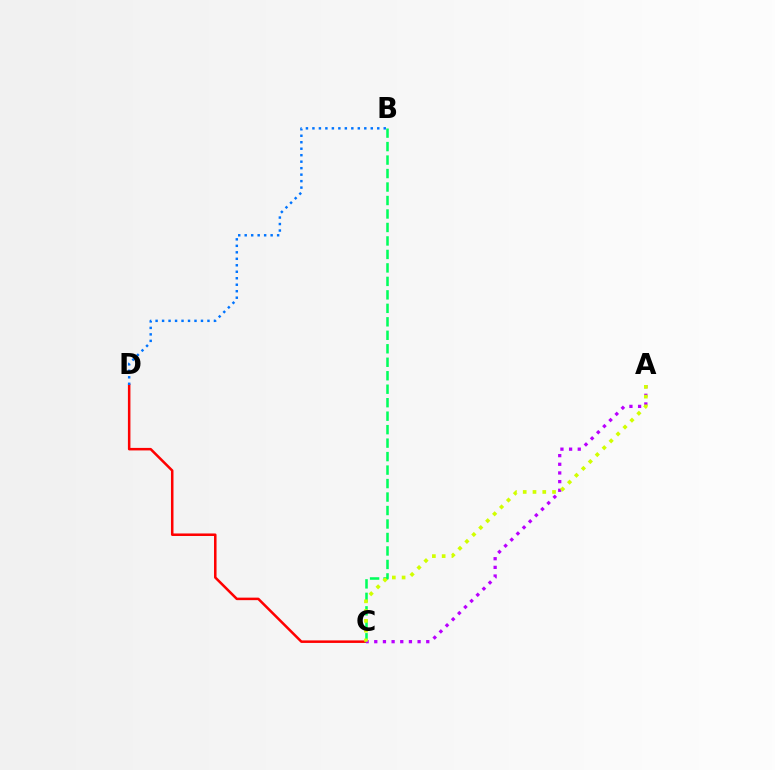{('C', 'D'): [{'color': '#ff0000', 'line_style': 'solid', 'thickness': 1.82}], ('B', 'C'): [{'color': '#00ff5c', 'line_style': 'dashed', 'thickness': 1.83}], ('A', 'C'): [{'color': '#b900ff', 'line_style': 'dotted', 'thickness': 2.35}, {'color': '#d1ff00', 'line_style': 'dotted', 'thickness': 2.66}], ('B', 'D'): [{'color': '#0074ff', 'line_style': 'dotted', 'thickness': 1.76}]}